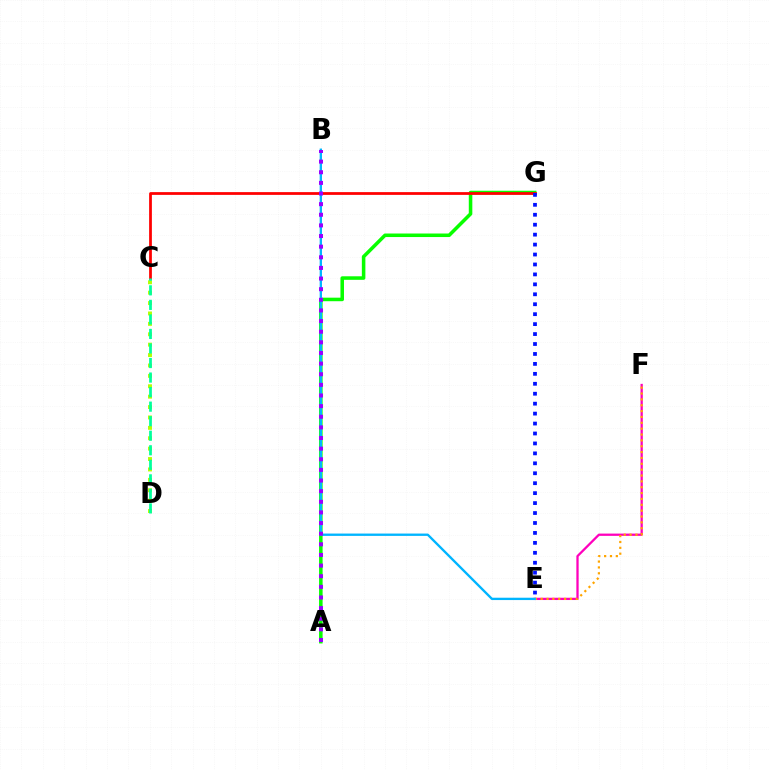{('A', 'G'): [{'color': '#08ff00', 'line_style': 'solid', 'thickness': 2.55}], ('E', 'F'): [{'color': '#ff00bd', 'line_style': 'solid', 'thickness': 1.64}, {'color': '#ffa500', 'line_style': 'dotted', 'thickness': 1.59}], ('B', 'E'): [{'color': '#00b5ff', 'line_style': 'solid', 'thickness': 1.68}], ('C', 'G'): [{'color': '#ff0000', 'line_style': 'solid', 'thickness': 1.99}], ('E', 'G'): [{'color': '#0010ff', 'line_style': 'dotted', 'thickness': 2.7}], ('C', 'D'): [{'color': '#b3ff00', 'line_style': 'dotted', 'thickness': 2.83}, {'color': '#00ff9d', 'line_style': 'dashed', 'thickness': 1.98}], ('A', 'B'): [{'color': '#9b00ff', 'line_style': 'dotted', 'thickness': 2.89}]}